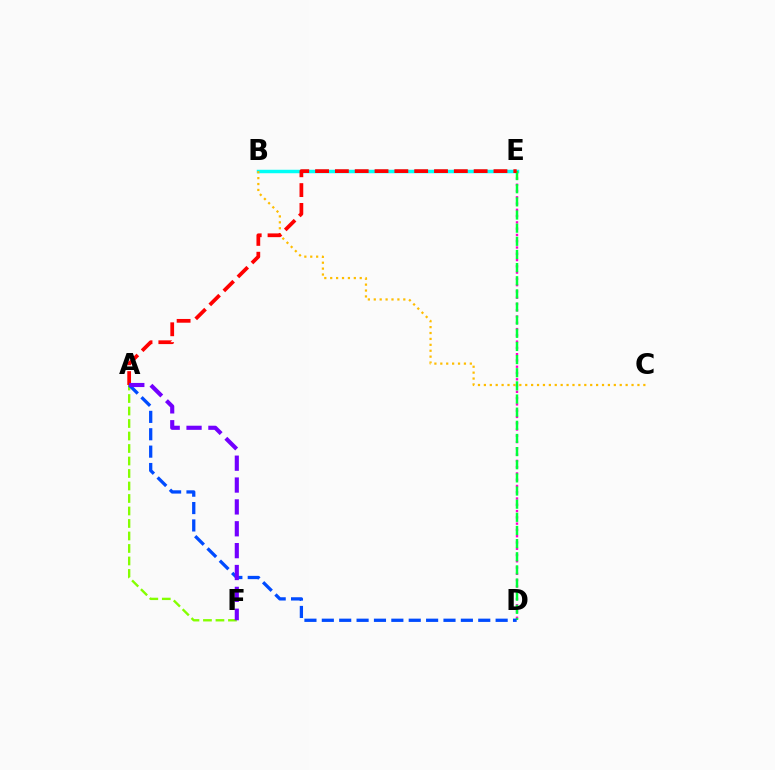{('A', 'F'): [{'color': '#84ff00', 'line_style': 'dashed', 'thickness': 1.7}, {'color': '#7200ff', 'line_style': 'dashed', 'thickness': 2.97}], ('D', 'E'): [{'color': '#ff00cf', 'line_style': 'dotted', 'thickness': 1.71}, {'color': '#00ff39', 'line_style': 'dashed', 'thickness': 1.79}], ('B', 'E'): [{'color': '#00fff6', 'line_style': 'solid', 'thickness': 2.49}], ('B', 'C'): [{'color': '#ffbd00', 'line_style': 'dotted', 'thickness': 1.6}], ('A', 'D'): [{'color': '#004bff', 'line_style': 'dashed', 'thickness': 2.36}], ('A', 'E'): [{'color': '#ff0000', 'line_style': 'dashed', 'thickness': 2.69}]}